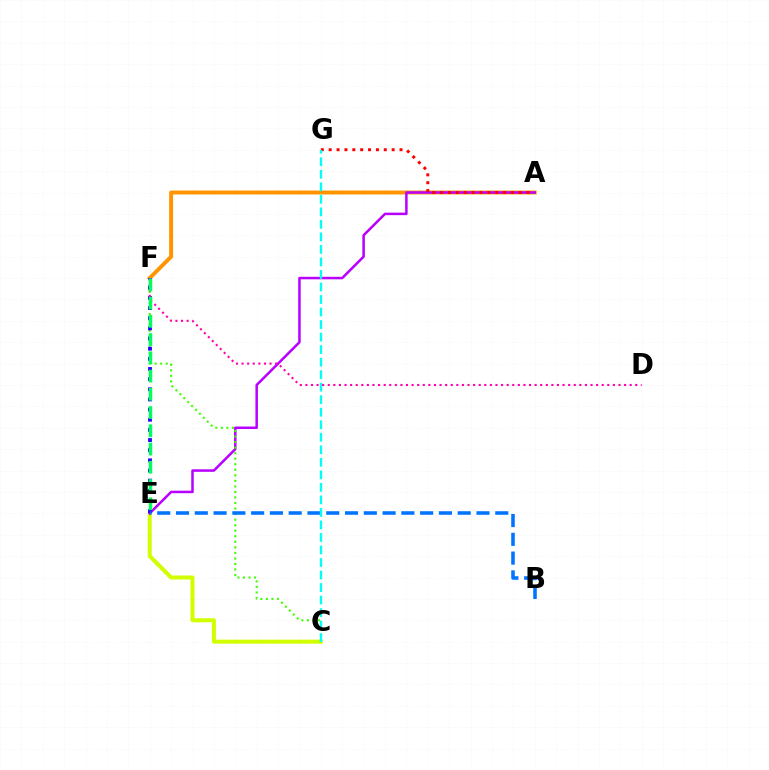{('A', 'F'): [{'color': '#ff9400', 'line_style': 'solid', 'thickness': 2.83}], ('C', 'E'): [{'color': '#d1ff00', 'line_style': 'solid', 'thickness': 2.9}], ('A', 'E'): [{'color': '#b900ff', 'line_style': 'solid', 'thickness': 1.81}], ('C', 'F'): [{'color': '#3dff00', 'line_style': 'dotted', 'thickness': 1.51}], ('E', 'F'): [{'color': '#2500ff', 'line_style': 'dotted', 'thickness': 2.76}, {'color': '#00ff5c', 'line_style': 'dashed', 'thickness': 2.48}], ('A', 'G'): [{'color': '#ff0000', 'line_style': 'dotted', 'thickness': 2.14}], ('B', 'E'): [{'color': '#0074ff', 'line_style': 'dashed', 'thickness': 2.55}], ('C', 'G'): [{'color': '#00fff6', 'line_style': 'dashed', 'thickness': 1.7}], ('D', 'F'): [{'color': '#ff00ac', 'line_style': 'dotted', 'thickness': 1.52}]}